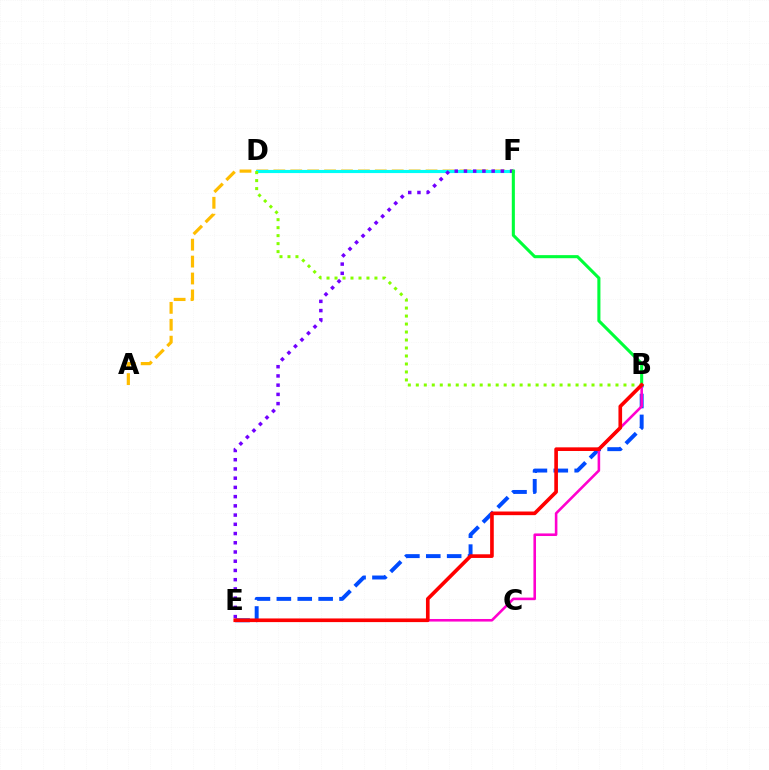{('B', 'E'): [{'color': '#004bff', 'line_style': 'dashed', 'thickness': 2.84}, {'color': '#ff00cf', 'line_style': 'solid', 'thickness': 1.86}, {'color': '#ff0000', 'line_style': 'solid', 'thickness': 2.62}], ('A', 'F'): [{'color': '#ffbd00', 'line_style': 'dashed', 'thickness': 2.3}], ('D', 'F'): [{'color': '#00fff6', 'line_style': 'solid', 'thickness': 2.26}], ('E', 'F'): [{'color': '#7200ff', 'line_style': 'dotted', 'thickness': 2.51}], ('B', 'F'): [{'color': '#00ff39', 'line_style': 'solid', 'thickness': 2.22}], ('B', 'D'): [{'color': '#84ff00', 'line_style': 'dotted', 'thickness': 2.17}]}